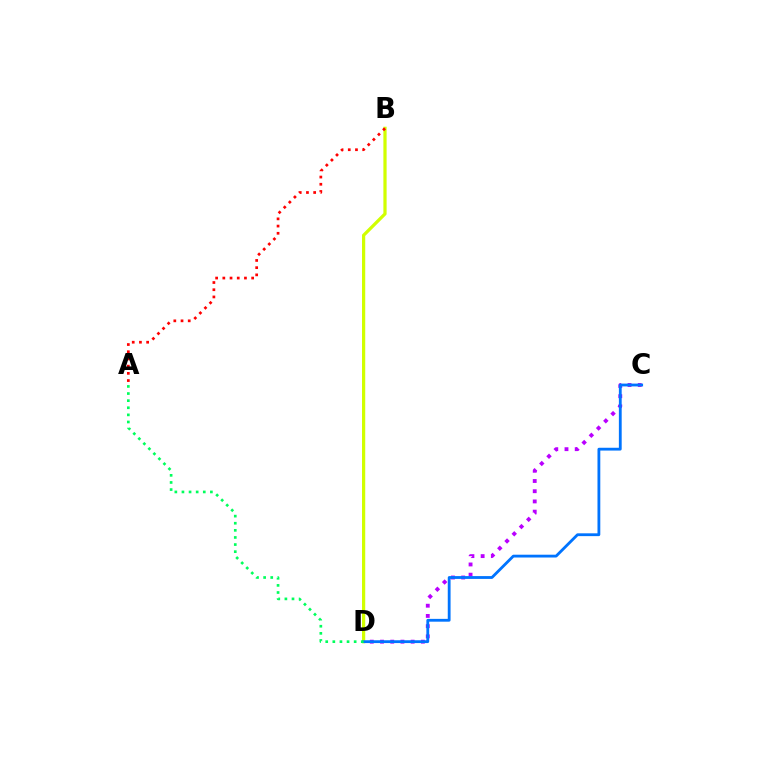{('C', 'D'): [{'color': '#b900ff', 'line_style': 'dotted', 'thickness': 2.78}, {'color': '#0074ff', 'line_style': 'solid', 'thickness': 2.02}], ('B', 'D'): [{'color': '#d1ff00', 'line_style': 'solid', 'thickness': 2.32}], ('A', 'D'): [{'color': '#00ff5c', 'line_style': 'dotted', 'thickness': 1.93}], ('A', 'B'): [{'color': '#ff0000', 'line_style': 'dotted', 'thickness': 1.96}]}